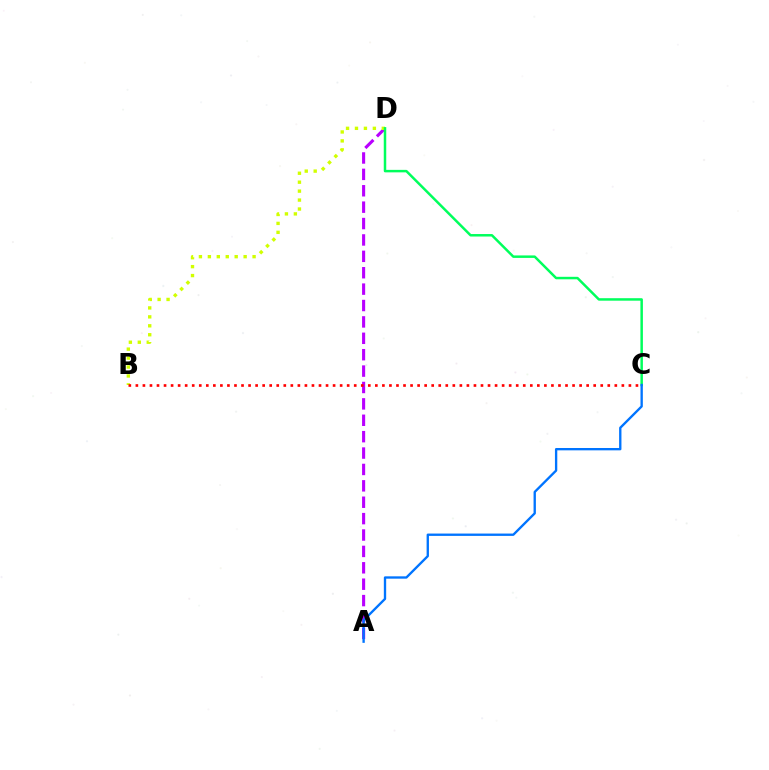{('A', 'D'): [{'color': '#b900ff', 'line_style': 'dashed', 'thickness': 2.23}], ('B', 'D'): [{'color': '#d1ff00', 'line_style': 'dotted', 'thickness': 2.43}], ('B', 'C'): [{'color': '#ff0000', 'line_style': 'dotted', 'thickness': 1.91}], ('C', 'D'): [{'color': '#00ff5c', 'line_style': 'solid', 'thickness': 1.79}], ('A', 'C'): [{'color': '#0074ff', 'line_style': 'solid', 'thickness': 1.69}]}